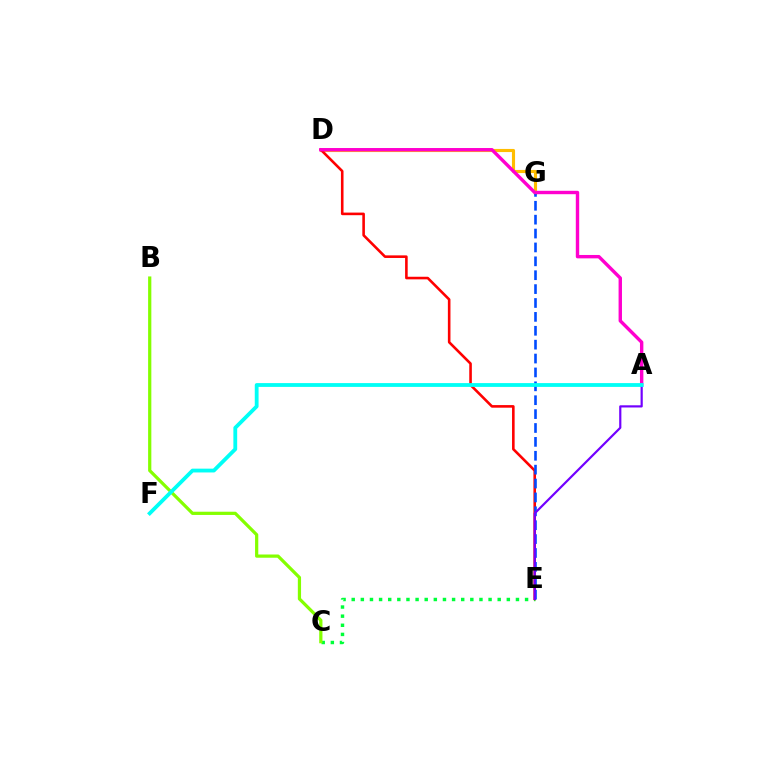{('D', 'G'): [{'color': '#ffbd00', 'line_style': 'solid', 'thickness': 2.25}], ('C', 'E'): [{'color': '#00ff39', 'line_style': 'dotted', 'thickness': 2.48}], ('D', 'E'): [{'color': '#ff0000', 'line_style': 'solid', 'thickness': 1.87}], ('E', 'G'): [{'color': '#004bff', 'line_style': 'dashed', 'thickness': 1.89}], ('A', 'D'): [{'color': '#ff00cf', 'line_style': 'solid', 'thickness': 2.45}], ('A', 'E'): [{'color': '#7200ff', 'line_style': 'solid', 'thickness': 1.57}], ('B', 'C'): [{'color': '#84ff00', 'line_style': 'solid', 'thickness': 2.32}], ('A', 'F'): [{'color': '#00fff6', 'line_style': 'solid', 'thickness': 2.74}]}